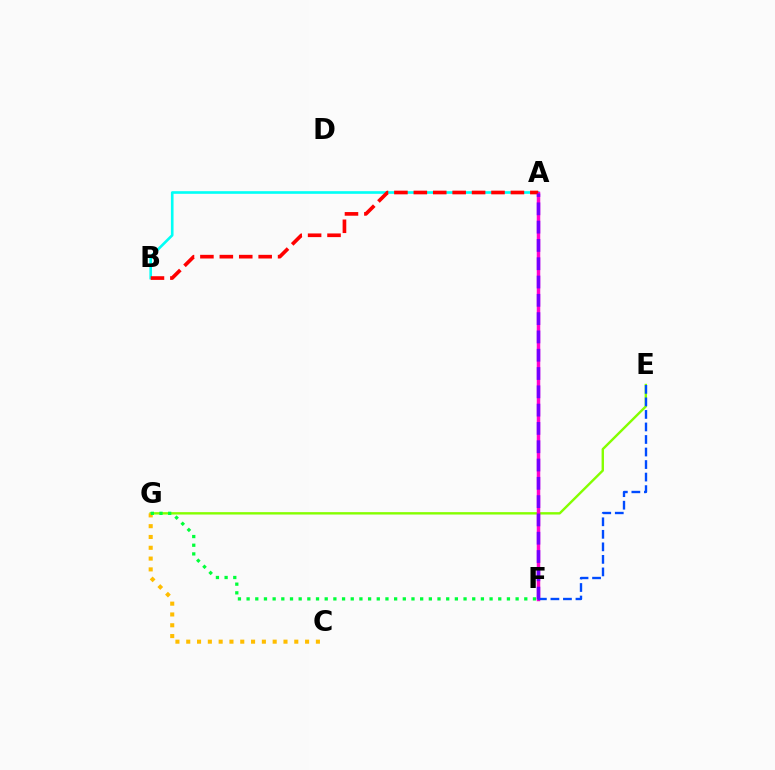{('E', 'G'): [{'color': '#84ff00', 'line_style': 'solid', 'thickness': 1.72}], ('C', 'G'): [{'color': '#ffbd00', 'line_style': 'dotted', 'thickness': 2.94}], ('F', 'G'): [{'color': '#00ff39', 'line_style': 'dotted', 'thickness': 2.36}], ('A', 'B'): [{'color': '#00fff6', 'line_style': 'solid', 'thickness': 1.9}, {'color': '#ff0000', 'line_style': 'dashed', 'thickness': 2.64}], ('A', 'F'): [{'color': '#ff00cf', 'line_style': 'solid', 'thickness': 2.5}, {'color': '#7200ff', 'line_style': 'dashed', 'thickness': 2.49}], ('E', 'F'): [{'color': '#004bff', 'line_style': 'dashed', 'thickness': 1.7}]}